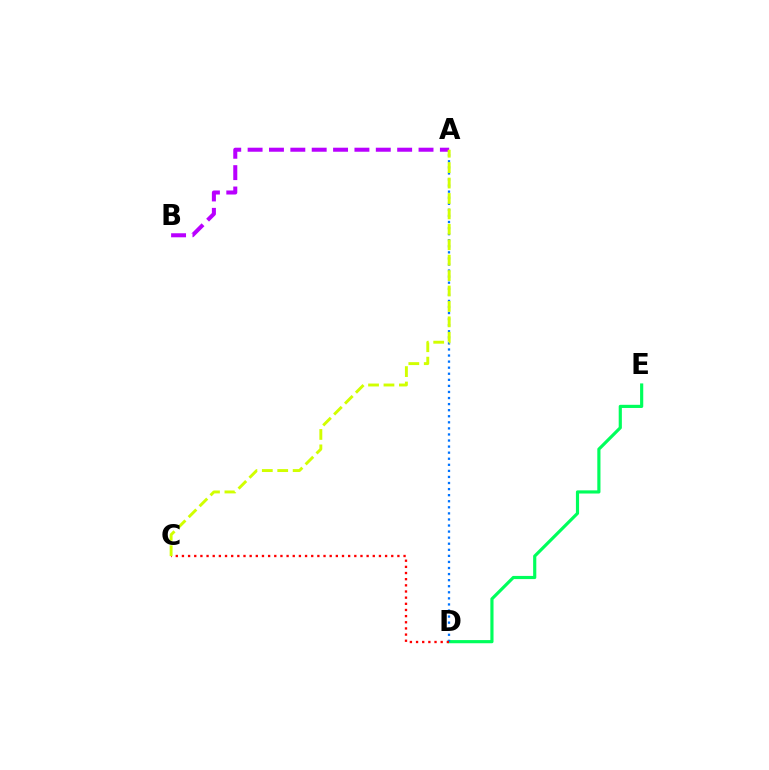{('D', 'E'): [{'color': '#00ff5c', 'line_style': 'solid', 'thickness': 2.28}], ('A', 'D'): [{'color': '#0074ff', 'line_style': 'dotted', 'thickness': 1.65}], ('C', 'D'): [{'color': '#ff0000', 'line_style': 'dotted', 'thickness': 1.67}], ('A', 'B'): [{'color': '#b900ff', 'line_style': 'dashed', 'thickness': 2.9}], ('A', 'C'): [{'color': '#d1ff00', 'line_style': 'dashed', 'thickness': 2.09}]}